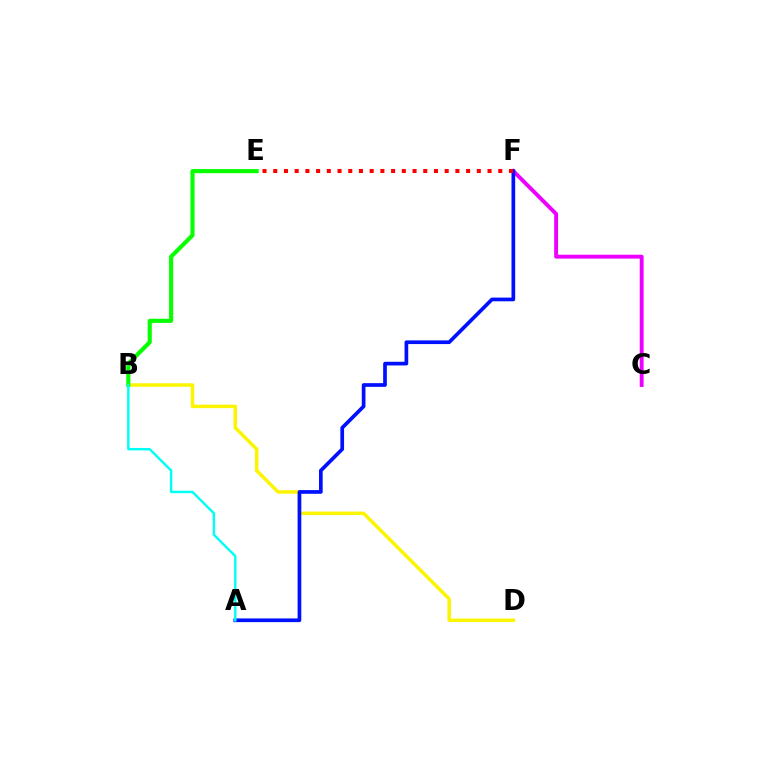{('C', 'F'): [{'color': '#ee00ff', 'line_style': 'solid', 'thickness': 2.8}], ('B', 'D'): [{'color': '#fcf500', 'line_style': 'solid', 'thickness': 2.51}], ('B', 'E'): [{'color': '#08ff00', 'line_style': 'solid', 'thickness': 2.97}], ('A', 'F'): [{'color': '#0010ff', 'line_style': 'solid', 'thickness': 2.66}], ('A', 'B'): [{'color': '#00fff6', 'line_style': 'solid', 'thickness': 1.75}], ('E', 'F'): [{'color': '#ff0000', 'line_style': 'dotted', 'thickness': 2.91}]}